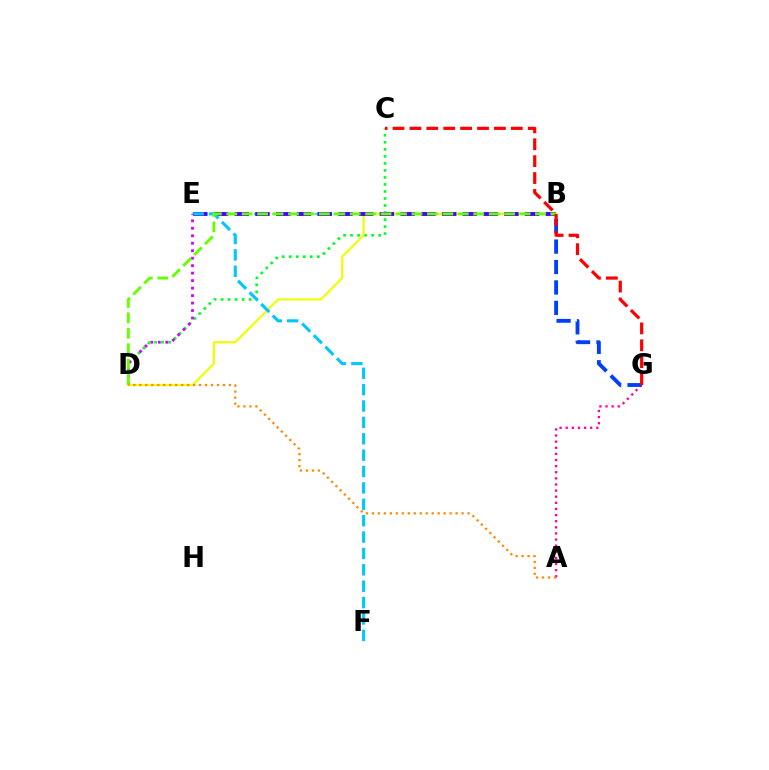{('A', 'G'): [{'color': '#ff00a0', 'line_style': 'dotted', 'thickness': 1.66}], ('C', 'D'): [{'color': '#00ff27', 'line_style': 'dotted', 'thickness': 1.91}], ('B', 'E'): [{'color': '#00ffaf', 'line_style': 'dotted', 'thickness': 1.66}, {'color': '#4f00ff', 'line_style': 'dashed', 'thickness': 2.82}], ('B', 'D'): [{'color': '#eeff00', 'line_style': 'solid', 'thickness': 1.59}, {'color': '#66ff00', 'line_style': 'dashed', 'thickness': 2.1}], ('E', 'F'): [{'color': '#00c7ff', 'line_style': 'dashed', 'thickness': 2.23}], ('D', 'E'): [{'color': '#d600ff', 'line_style': 'dotted', 'thickness': 2.03}], ('B', 'G'): [{'color': '#003fff', 'line_style': 'dashed', 'thickness': 2.78}], ('A', 'D'): [{'color': '#ff8800', 'line_style': 'dotted', 'thickness': 1.62}], ('C', 'G'): [{'color': '#ff0000', 'line_style': 'dashed', 'thickness': 2.3}]}